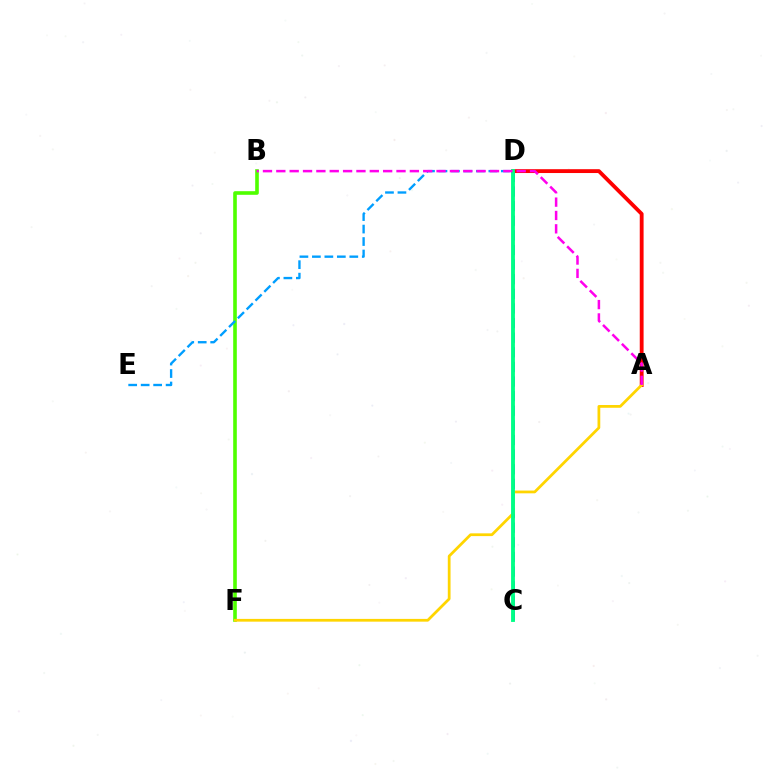{('B', 'F'): [{'color': '#4fff00', 'line_style': 'solid', 'thickness': 2.61}], ('C', 'D'): [{'color': '#3700ff', 'line_style': 'dashed', 'thickness': 1.99}, {'color': '#00ff86', 'line_style': 'solid', 'thickness': 2.78}], ('A', 'D'): [{'color': '#ff0000', 'line_style': 'solid', 'thickness': 2.76}], ('A', 'F'): [{'color': '#ffd500', 'line_style': 'solid', 'thickness': 1.99}], ('D', 'E'): [{'color': '#009eff', 'line_style': 'dashed', 'thickness': 1.69}], ('A', 'B'): [{'color': '#ff00ed', 'line_style': 'dashed', 'thickness': 1.81}]}